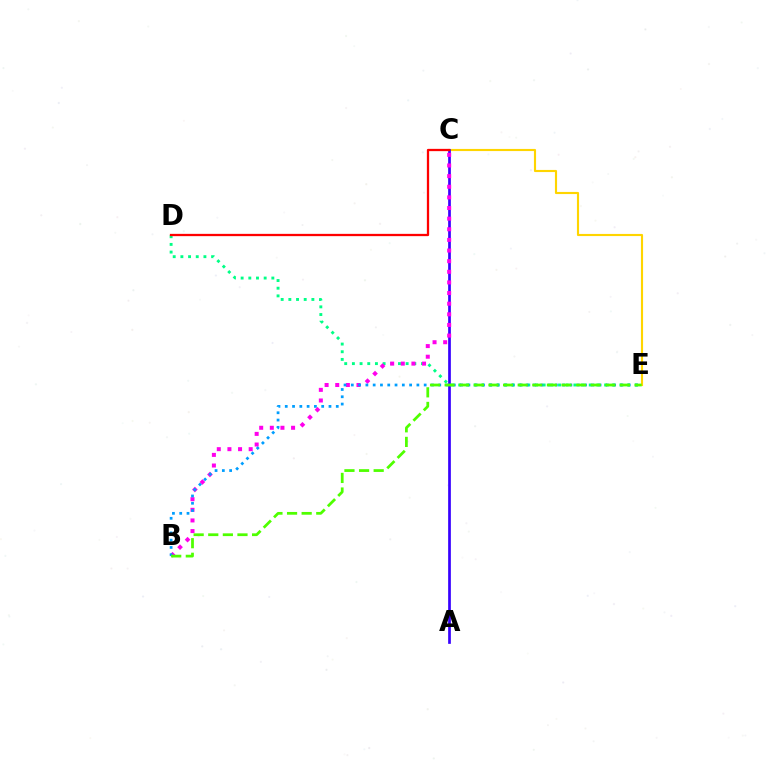{('C', 'E'): [{'color': '#ffd500', 'line_style': 'solid', 'thickness': 1.54}], ('A', 'C'): [{'color': '#3700ff', 'line_style': 'solid', 'thickness': 1.95}], ('D', 'E'): [{'color': '#00ff86', 'line_style': 'dotted', 'thickness': 2.09}], ('B', 'C'): [{'color': '#ff00ed', 'line_style': 'dotted', 'thickness': 2.89}], ('B', 'E'): [{'color': '#009eff', 'line_style': 'dotted', 'thickness': 1.98}, {'color': '#4fff00', 'line_style': 'dashed', 'thickness': 1.98}], ('C', 'D'): [{'color': '#ff0000', 'line_style': 'solid', 'thickness': 1.64}]}